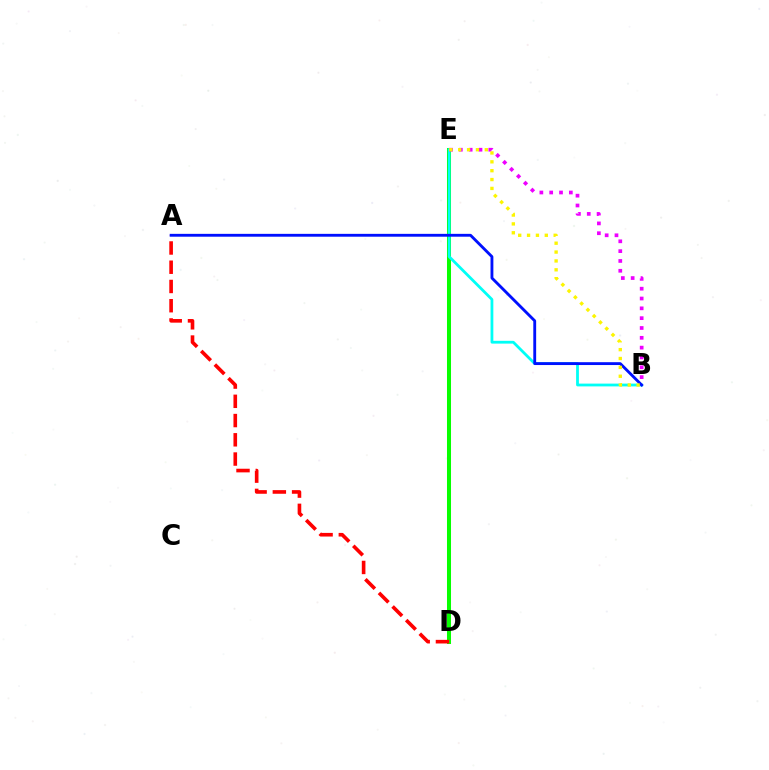{('D', 'E'): [{'color': '#08ff00', 'line_style': 'solid', 'thickness': 2.9}], ('B', 'E'): [{'color': '#00fff6', 'line_style': 'solid', 'thickness': 2.01}, {'color': '#ee00ff', 'line_style': 'dotted', 'thickness': 2.67}, {'color': '#fcf500', 'line_style': 'dotted', 'thickness': 2.41}], ('A', 'D'): [{'color': '#ff0000', 'line_style': 'dashed', 'thickness': 2.61}], ('A', 'B'): [{'color': '#0010ff', 'line_style': 'solid', 'thickness': 2.05}]}